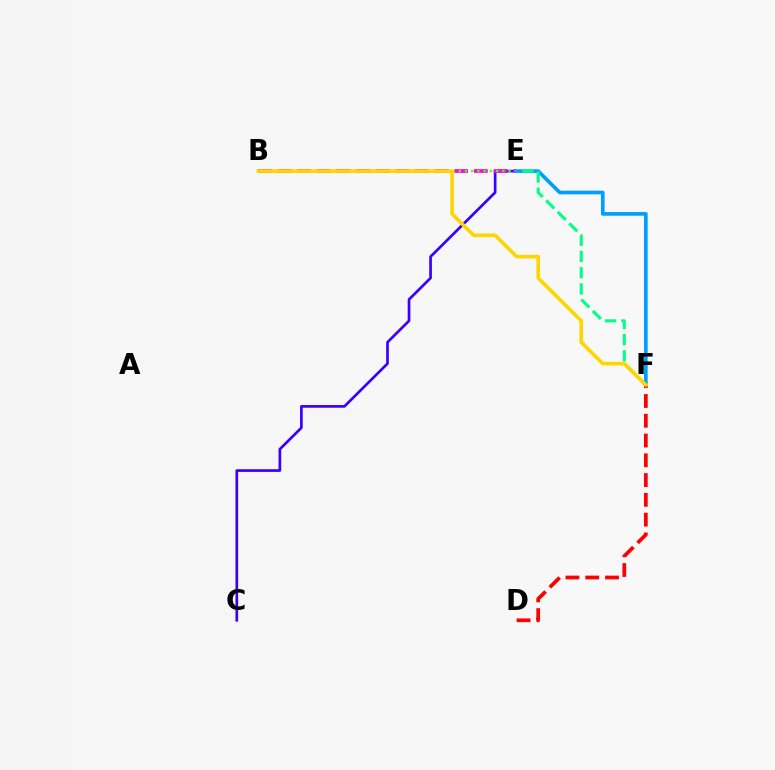{('C', 'E'): [{'color': '#3700ff', 'line_style': 'solid', 'thickness': 1.93}], ('B', 'E'): [{'color': '#ff00ed', 'line_style': 'dashed', 'thickness': 2.67}, {'color': '#4fff00', 'line_style': 'dotted', 'thickness': 1.69}], ('E', 'F'): [{'color': '#009eff', 'line_style': 'solid', 'thickness': 2.63}, {'color': '#00ff86', 'line_style': 'dashed', 'thickness': 2.2}], ('D', 'F'): [{'color': '#ff0000', 'line_style': 'dashed', 'thickness': 2.69}], ('B', 'F'): [{'color': '#ffd500', 'line_style': 'solid', 'thickness': 2.6}]}